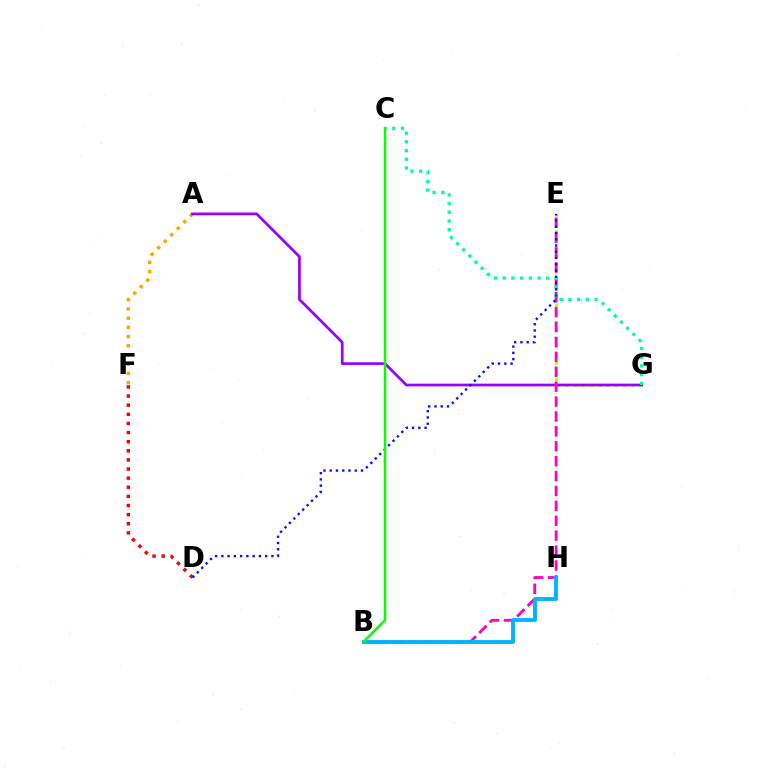{('A', 'F'): [{'color': '#ffa500', 'line_style': 'dotted', 'thickness': 2.51}], ('D', 'F'): [{'color': '#ff0000', 'line_style': 'dotted', 'thickness': 2.48}], ('E', 'G'): [{'color': '#b3ff00', 'line_style': 'dotted', 'thickness': 2.23}], ('A', 'G'): [{'color': '#9b00ff', 'line_style': 'solid', 'thickness': 1.96}], ('B', 'E'): [{'color': '#ff00bd', 'line_style': 'dashed', 'thickness': 2.02}], ('B', 'H'): [{'color': '#00b5ff', 'line_style': 'solid', 'thickness': 2.8}], ('C', 'G'): [{'color': '#00ff9d', 'line_style': 'dotted', 'thickness': 2.37}], ('D', 'E'): [{'color': '#0010ff', 'line_style': 'dotted', 'thickness': 1.7}], ('B', 'C'): [{'color': '#08ff00', 'line_style': 'solid', 'thickness': 1.84}]}